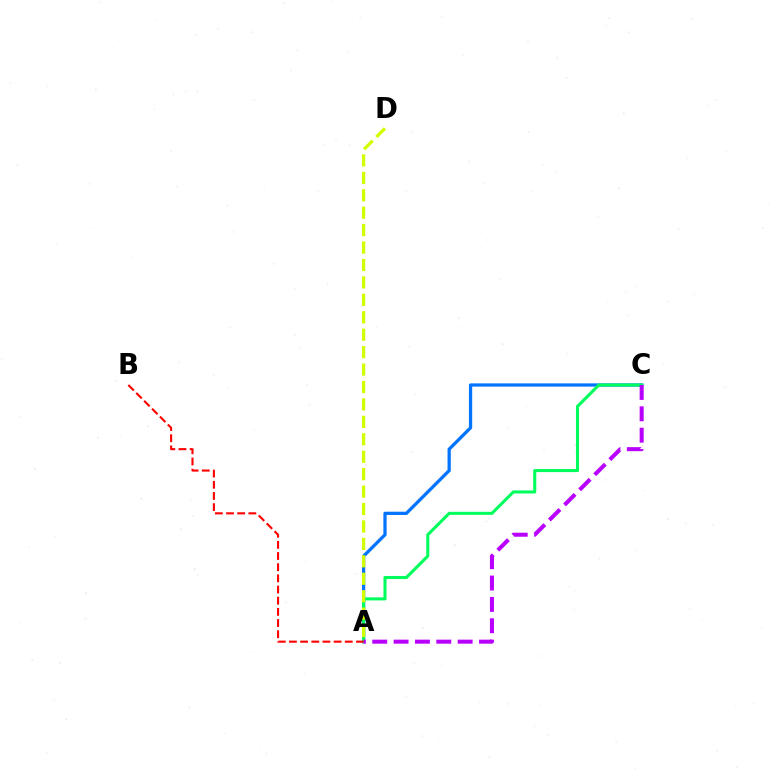{('A', 'C'): [{'color': '#0074ff', 'line_style': 'solid', 'thickness': 2.34}, {'color': '#00ff5c', 'line_style': 'solid', 'thickness': 2.21}, {'color': '#b900ff', 'line_style': 'dashed', 'thickness': 2.9}], ('A', 'B'): [{'color': '#ff0000', 'line_style': 'dashed', 'thickness': 1.52}], ('A', 'D'): [{'color': '#d1ff00', 'line_style': 'dashed', 'thickness': 2.37}]}